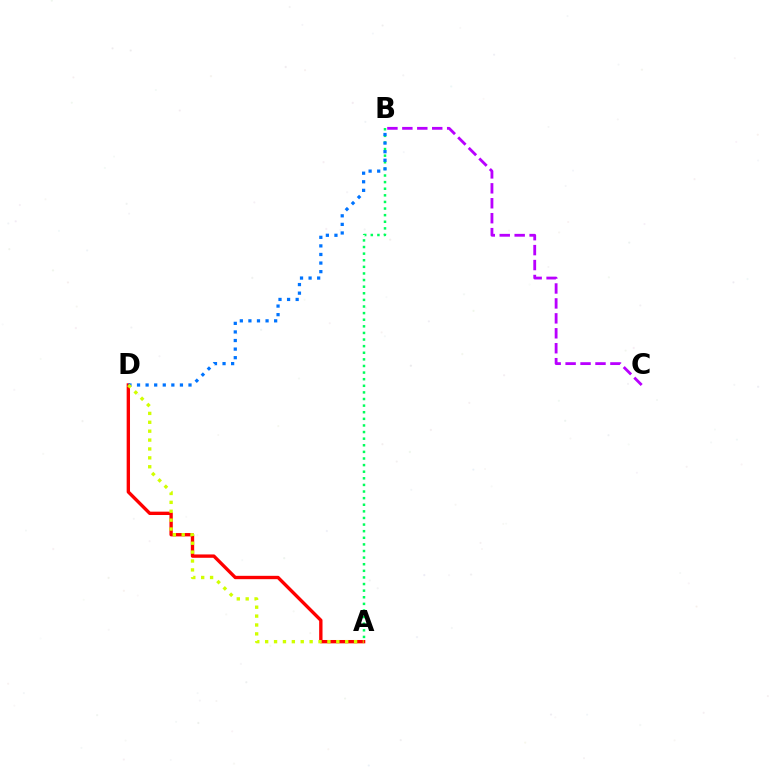{('A', 'D'): [{'color': '#ff0000', 'line_style': 'solid', 'thickness': 2.42}, {'color': '#d1ff00', 'line_style': 'dotted', 'thickness': 2.42}], ('B', 'C'): [{'color': '#b900ff', 'line_style': 'dashed', 'thickness': 2.03}], ('A', 'B'): [{'color': '#00ff5c', 'line_style': 'dotted', 'thickness': 1.8}], ('B', 'D'): [{'color': '#0074ff', 'line_style': 'dotted', 'thickness': 2.33}]}